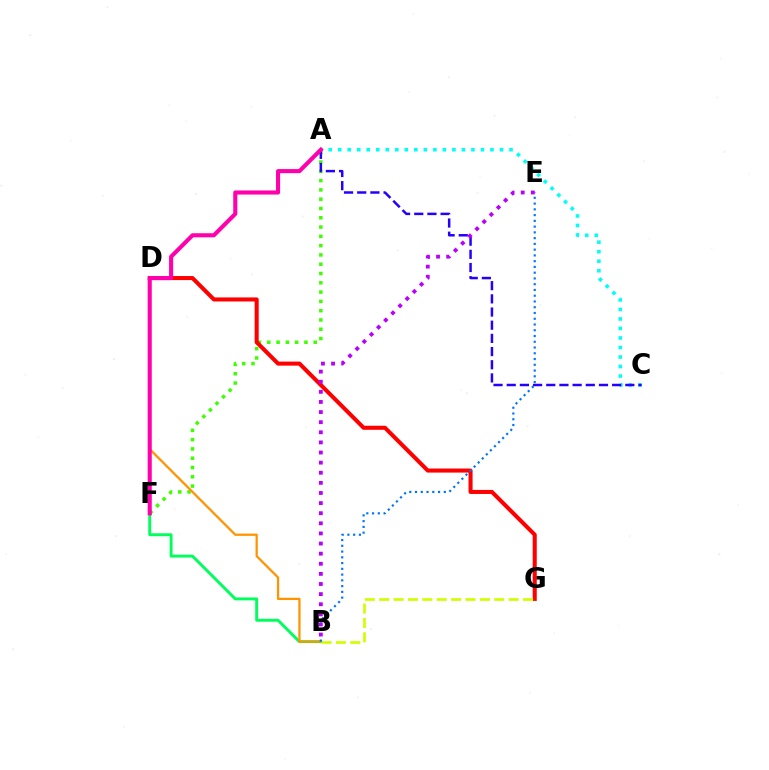{('A', 'F'): [{'color': '#3dff00', 'line_style': 'dotted', 'thickness': 2.52}, {'color': '#ff00ac', 'line_style': 'solid', 'thickness': 2.94}], ('D', 'G'): [{'color': '#ff0000', 'line_style': 'solid', 'thickness': 2.92}], ('B', 'F'): [{'color': '#00ff5c', 'line_style': 'solid', 'thickness': 2.09}], ('B', 'D'): [{'color': '#ff9400', 'line_style': 'solid', 'thickness': 1.63}], ('A', 'C'): [{'color': '#00fff6', 'line_style': 'dotted', 'thickness': 2.59}, {'color': '#2500ff', 'line_style': 'dashed', 'thickness': 1.79}], ('B', 'G'): [{'color': '#d1ff00', 'line_style': 'dashed', 'thickness': 1.95}], ('B', 'E'): [{'color': '#0074ff', 'line_style': 'dotted', 'thickness': 1.56}, {'color': '#b900ff', 'line_style': 'dotted', 'thickness': 2.75}]}